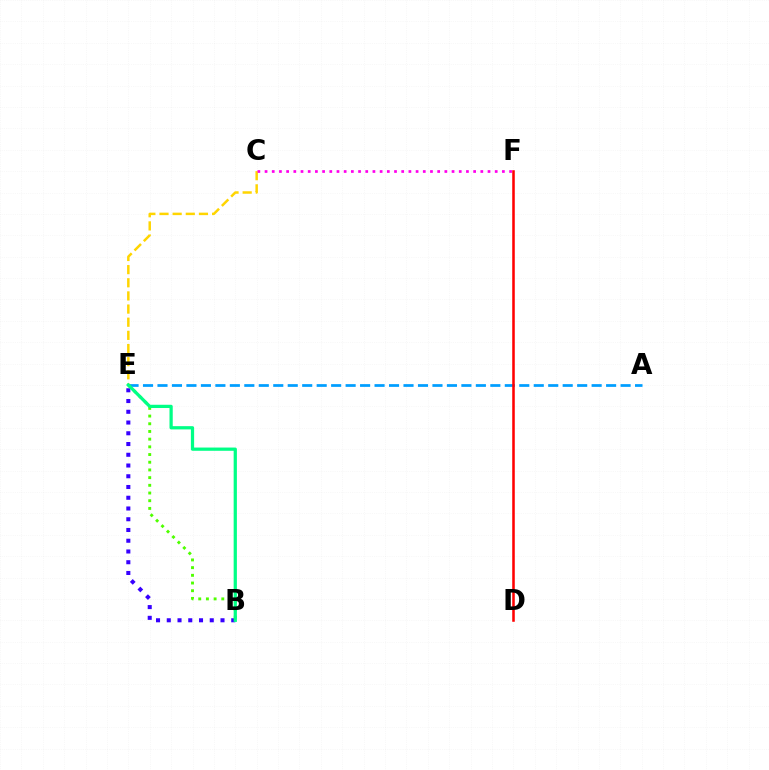{('B', 'E'): [{'color': '#3700ff', 'line_style': 'dotted', 'thickness': 2.92}, {'color': '#4fff00', 'line_style': 'dotted', 'thickness': 2.09}, {'color': '#00ff86', 'line_style': 'solid', 'thickness': 2.34}], ('A', 'E'): [{'color': '#009eff', 'line_style': 'dashed', 'thickness': 1.97}], ('C', 'E'): [{'color': '#ffd500', 'line_style': 'dashed', 'thickness': 1.79}], ('D', 'F'): [{'color': '#ff0000', 'line_style': 'solid', 'thickness': 1.84}], ('C', 'F'): [{'color': '#ff00ed', 'line_style': 'dotted', 'thickness': 1.95}]}